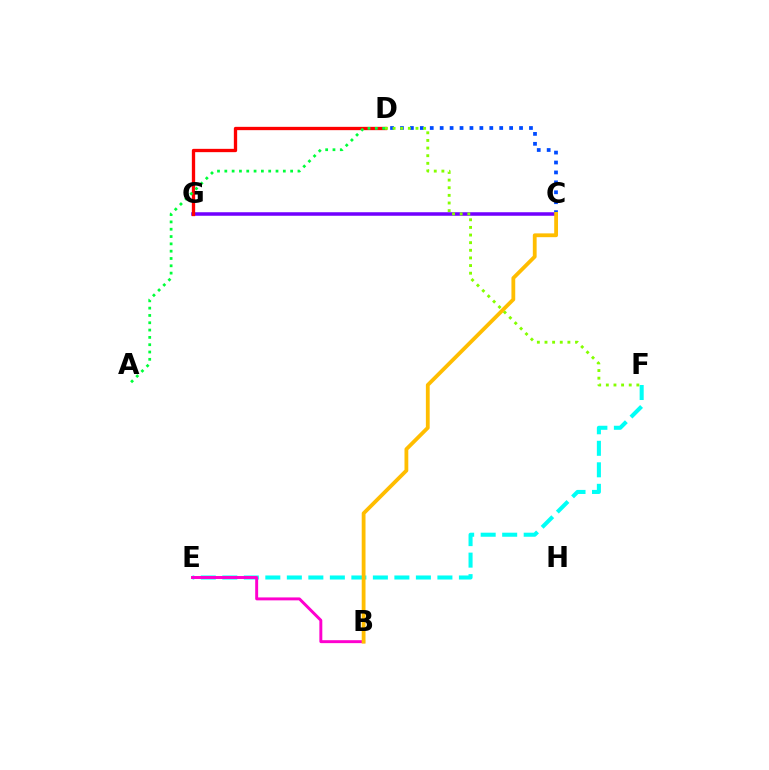{('E', 'F'): [{'color': '#00fff6', 'line_style': 'dashed', 'thickness': 2.92}], ('C', 'G'): [{'color': '#7200ff', 'line_style': 'solid', 'thickness': 2.54}], ('D', 'G'): [{'color': '#ff0000', 'line_style': 'solid', 'thickness': 2.38}], ('C', 'D'): [{'color': '#004bff', 'line_style': 'dotted', 'thickness': 2.7}], ('D', 'F'): [{'color': '#84ff00', 'line_style': 'dotted', 'thickness': 2.07}], ('A', 'D'): [{'color': '#00ff39', 'line_style': 'dotted', 'thickness': 1.99}], ('B', 'E'): [{'color': '#ff00cf', 'line_style': 'solid', 'thickness': 2.12}], ('B', 'C'): [{'color': '#ffbd00', 'line_style': 'solid', 'thickness': 2.74}]}